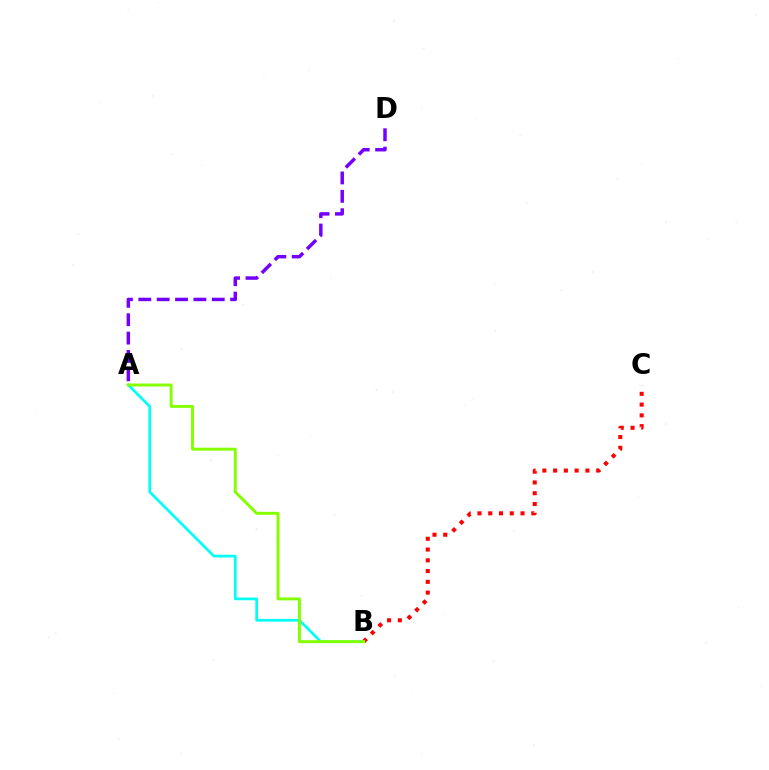{('B', 'C'): [{'color': '#ff0000', 'line_style': 'dotted', 'thickness': 2.93}], ('A', 'D'): [{'color': '#7200ff', 'line_style': 'dashed', 'thickness': 2.49}], ('A', 'B'): [{'color': '#00fff6', 'line_style': 'solid', 'thickness': 1.95}, {'color': '#84ff00', 'line_style': 'solid', 'thickness': 2.11}]}